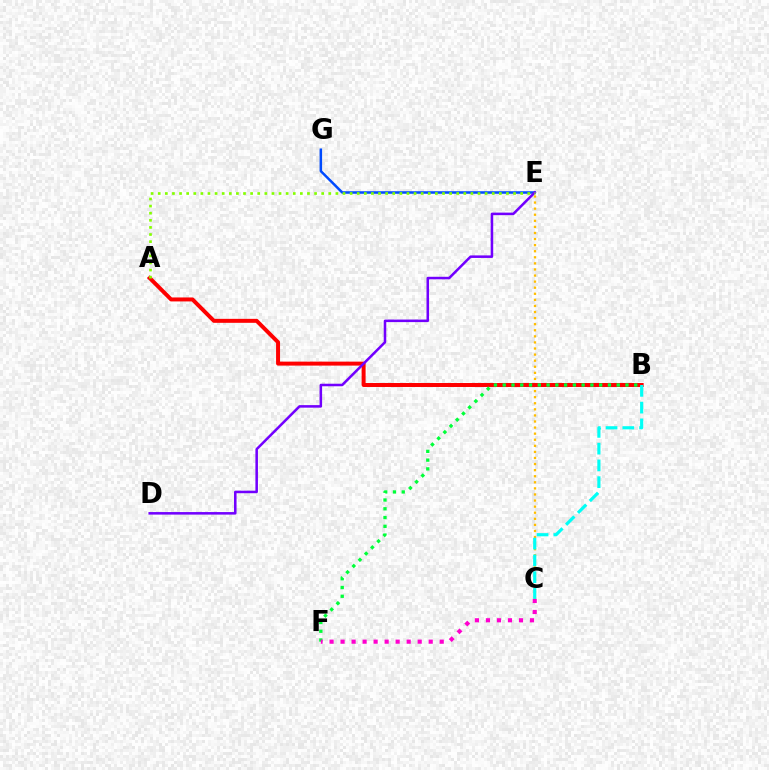{('C', 'E'): [{'color': '#ffbd00', 'line_style': 'dotted', 'thickness': 1.65}], ('A', 'B'): [{'color': '#ff0000', 'line_style': 'solid', 'thickness': 2.86}], ('B', 'F'): [{'color': '#00ff39', 'line_style': 'dotted', 'thickness': 2.38}], ('E', 'G'): [{'color': '#004bff', 'line_style': 'solid', 'thickness': 1.81}], ('C', 'F'): [{'color': '#ff00cf', 'line_style': 'dotted', 'thickness': 2.99}], ('D', 'E'): [{'color': '#7200ff', 'line_style': 'solid', 'thickness': 1.83}], ('B', 'C'): [{'color': '#00fff6', 'line_style': 'dashed', 'thickness': 2.28}], ('A', 'E'): [{'color': '#84ff00', 'line_style': 'dotted', 'thickness': 1.93}]}